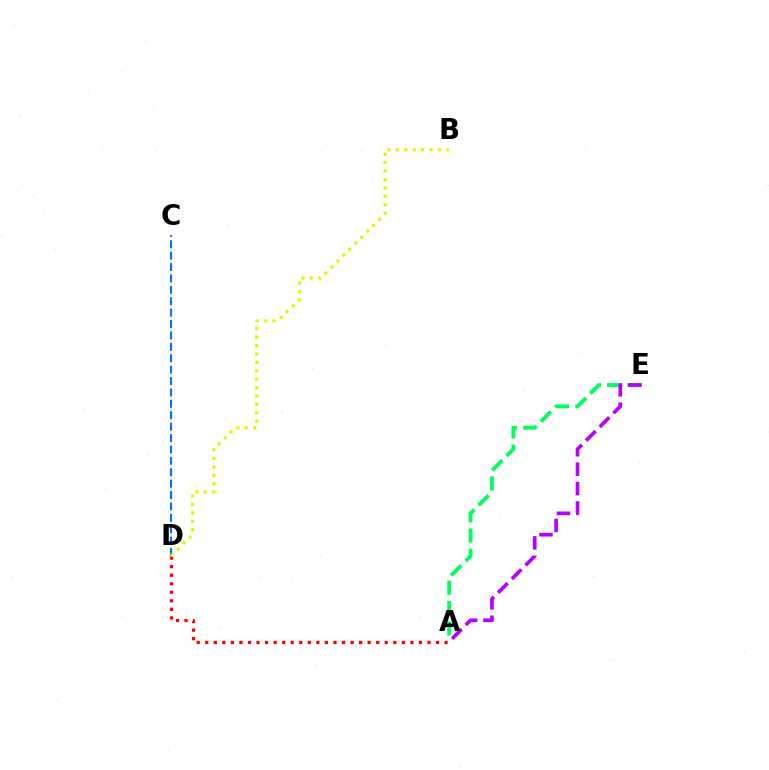{('A', 'D'): [{'color': '#ff0000', 'line_style': 'dotted', 'thickness': 2.32}], ('A', 'E'): [{'color': '#00ff5c', 'line_style': 'dashed', 'thickness': 2.76}, {'color': '#b900ff', 'line_style': 'dashed', 'thickness': 2.64}], ('C', 'D'): [{'color': '#0074ff', 'line_style': 'dashed', 'thickness': 1.55}], ('B', 'D'): [{'color': '#d1ff00', 'line_style': 'dotted', 'thickness': 2.29}]}